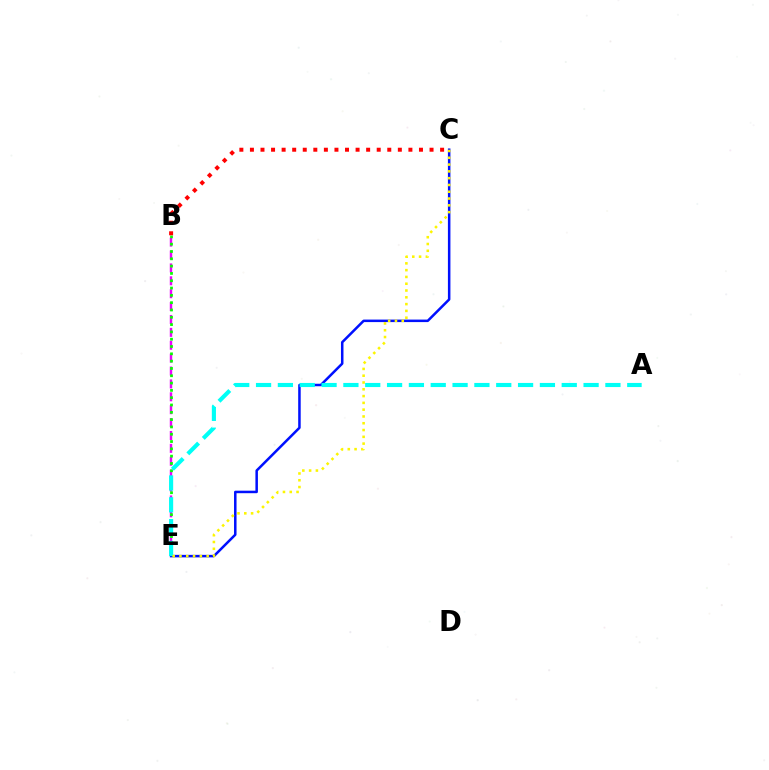{('B', 'E'): [{'color': '#ee00ff', 'line_style': 'dashed', 'thickness': 1.75}, {'color': '#08ff00', 'line_style': 'dotted', 'thickness': 1.99}], ('C', 'E'): [{'color': '#0010ff', 'line_style': 'solid', 'thickness': 1.81}, {'color': '#fcf500', 'line_style': 'dotted', 'thickness': 1.84}], ('B', 'C'): [{'color': '#ff0000', 'line_style': 'dotted', 'thickness': 2.87}], ('A', 'E'): [{'color': '#00fff6', 'line_style': 'dashed', 'thickness': 2.97}]}